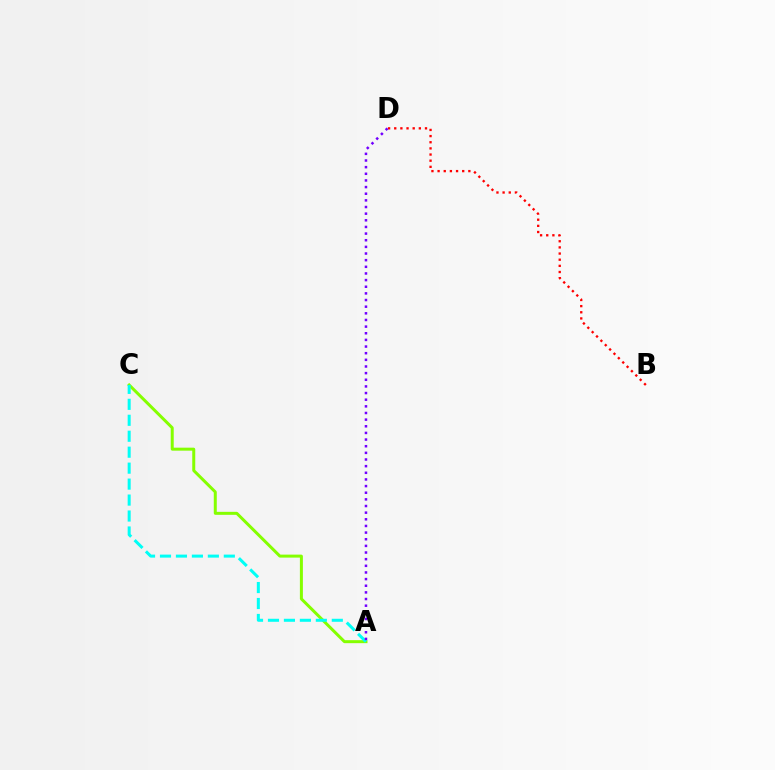{('B', 'D'): [{'color': '#ff0000', 'line_style': 'dotted', 'thickness': 1.67}], ('A', 'C'): [{'color': '#84ff00', 'line_style': 'solid', 'thickness': 2.16}, {'color': '#00fff6', 'line_style': 'dashed', 'thickness': 2.17}], ('A', 'D'): [{'color': '#7200ff', 'line_style': 'dotted', 'thickness': 1.81}]}